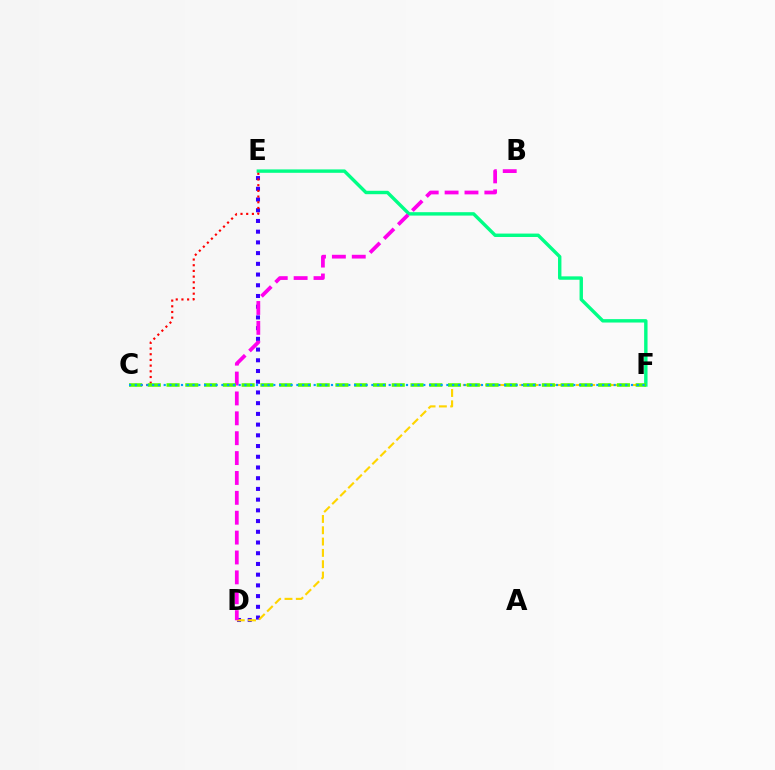{('D', 'E'): [{'color': '#3700ff', 'line_style': 'dotted', 'thickness': 2.91}], ('D', 'F'): [{'color': '#ffd500', 'line_style': 'dashed', 'thickness': 1.54}], ('E', 'F'): [{'color': '#00ff86', 'line_style': 'solid', 'thickness': 2.45}], ('B', 'D'): [{'color': '#ff00ed', 'line_style': 'dashed', 'thickness': 2.7}], ('C', 'E'): [{'color': '#ff0000', 'line_style': 'dotted', 'thickness': 1.55}], ('C', 'F'): [{'color': '#4fff00', 'line_style': 'dashed', 'thickness': 2.55}, {'color': '#009eff', 'line_style': 'dotted', 'thickness': 1.57}]}